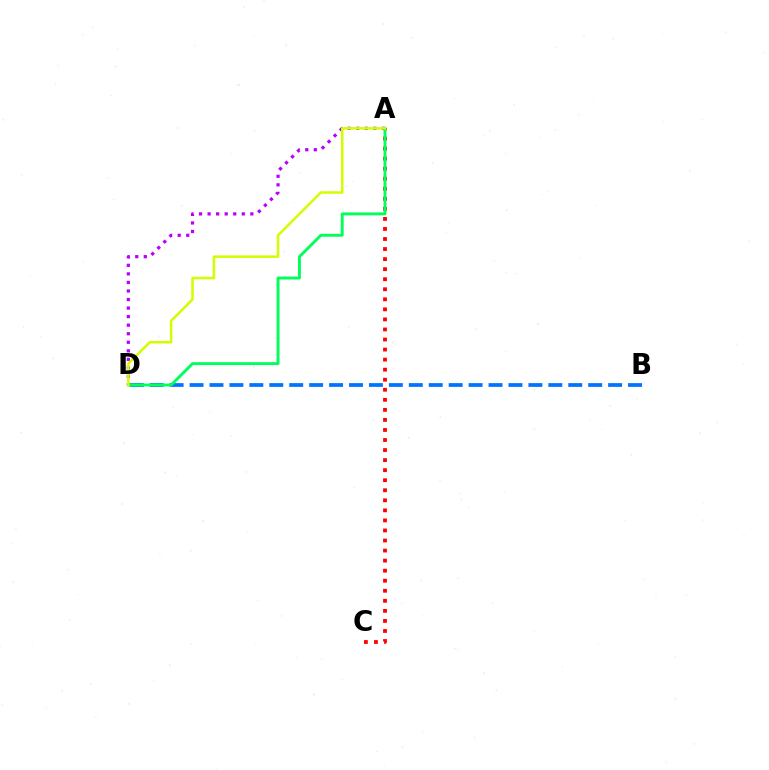{('B', 'D'): [{'color': '#0074ff', 'line_style': 'dashed', 'thickness': 2.71}], ('A', 'C'): [{'color': '#ff0000', 'line_style': 'dotted', 'thickness': 2.73}], ('A', 'D'): [{'color': '#b900ff', 'line_style': 'dotted', 'thickness': 2.32}, {'color': '#00ff5c', 'line_style': 'solid', 'thickness': 2.1}, {'color': '#d1ff00', 'line_style': 'solid', 'thickness': 1.82}]}